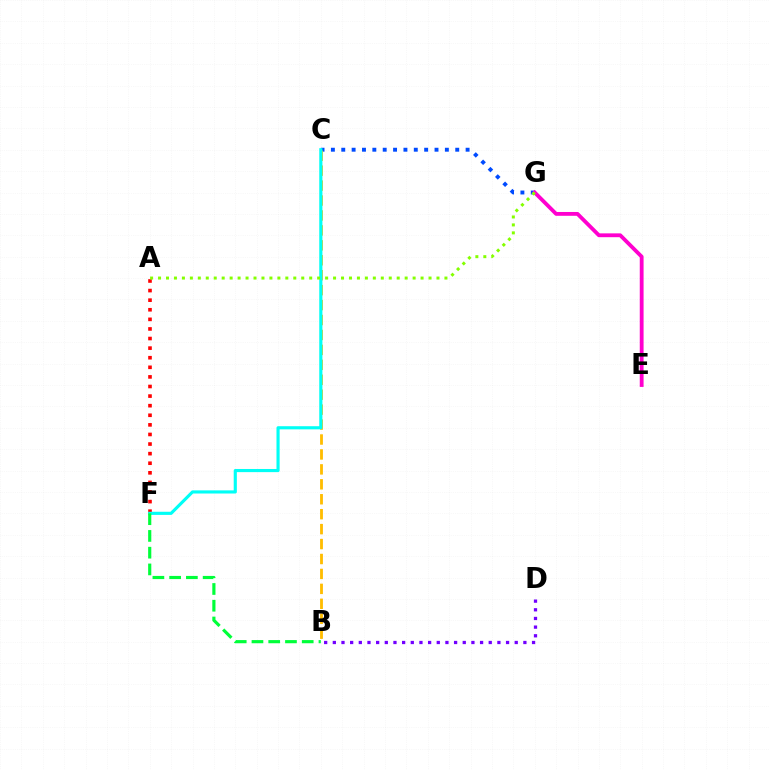{('C', 'G'): [{'color': '#004bff', 'line_style': 'dotted', 'thickness': 2.82}], ('B', 'D'): [{'color': '#7200ff', 'line_style': 'dotted', 'thickness': 2.35}], ('B', 'C'): [{'color': '#ffbd00', 'line_style': 'dashed', 'thickness': 2.03}], ('E', 'G'): [{'color': '#ff00cf', 'line_style': 'solid', 'thickness': 2.75}], ('A', 'F'): [{'color': '#ff0000', 'line_style': 'dotted', 'thickness': 2.61}], ('C', 'F'): [{'color': '#00fff6', 'line_style': 'solid', 'thickness': 2.26}], ('B', 'F'): [{'color': '#00ff39', 'line_style': 'dashed', 'thickness': 2.27}], ('A', 'G'): [{'color': '#84ff00', 'line_style': 'dotted', 'thickness': 2.16}]}